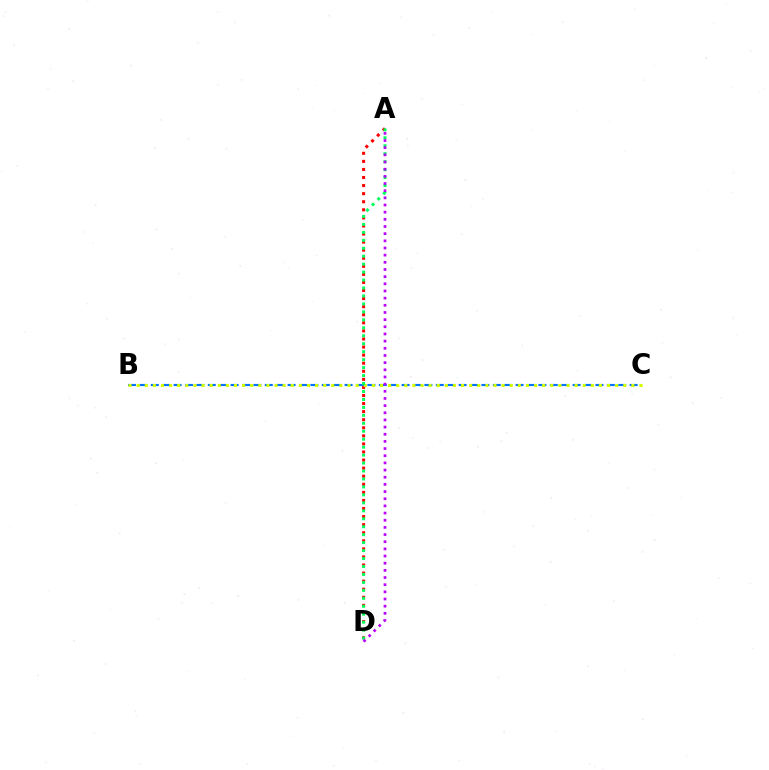{('A', 'D'): [{'color': '#ff0000', 'line_style': 'dotted', 'thickness': 2.19}, {'color': '#00ff5c', 'line_style': 'dotted', 'thickness': 2.16}, {'color': '#b900ff', 'line_style': 'dotted', 'thickness': 1.95}], ('B', 'C'): [{'color': '#0074ff', 'line_style': 'dashed', 'thickness': 1.55}, {'color': '#d1ff00', 'line_style': 'dotted', 'thickness': 2.2}]}